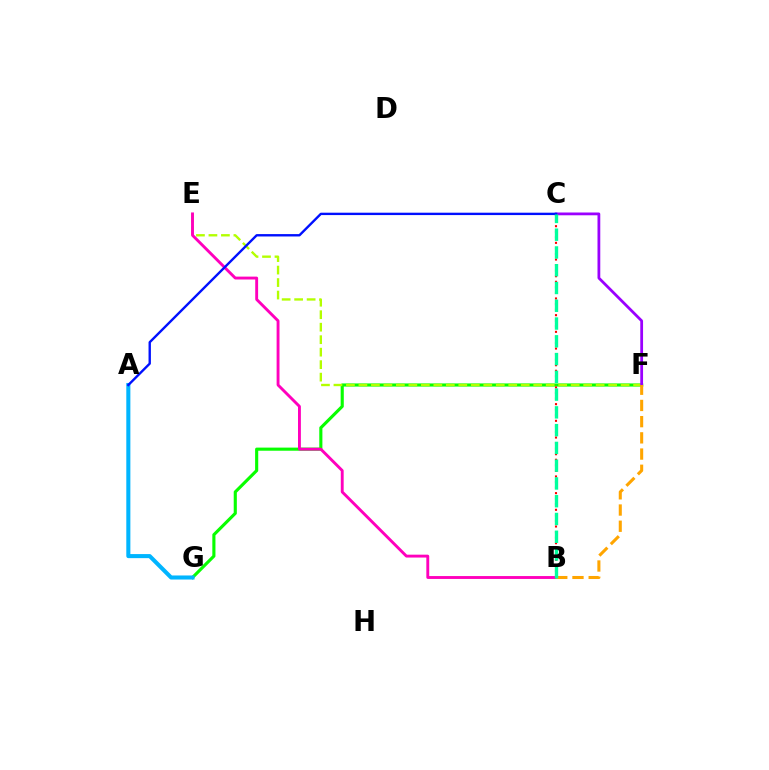{('F', 'G'): [{'color': '#08ff00', 'line_style': 'solid', 'thickness': 2.25}], ('E', 'F'): [{'color': '#b3ff00', 'line_style': 'dashed', 'thickness': 1.7}], ('A', 'G'): [{'color': '#00b5ff', 'line_style': 'solid', 'thickness': 2.93}], ('B', 'E'): [{'color': '#ff00bd', 'line_style': 'solid', 'thickness': 2.08}], ('C', 'F'): [{'color': '#9b00ff', 'line_style': 'solid', 'thickness': 2.0}], ('B', 'C'): [{'color': '#ff0000', 'line_style': 'dotted', 'thickness': 1.51}, {'color': '#00ff9d', 'line_style': 'dashed', 'thickness': 2.41}], ('B', 'F'): [{'color': '#ffa500', 'line_style': 'dashed', 'thickness': 2.2}], ('A', 'C'): [{'color': '#0010ff', 'line_style': 'solid', 'thickness': 1.71}]}